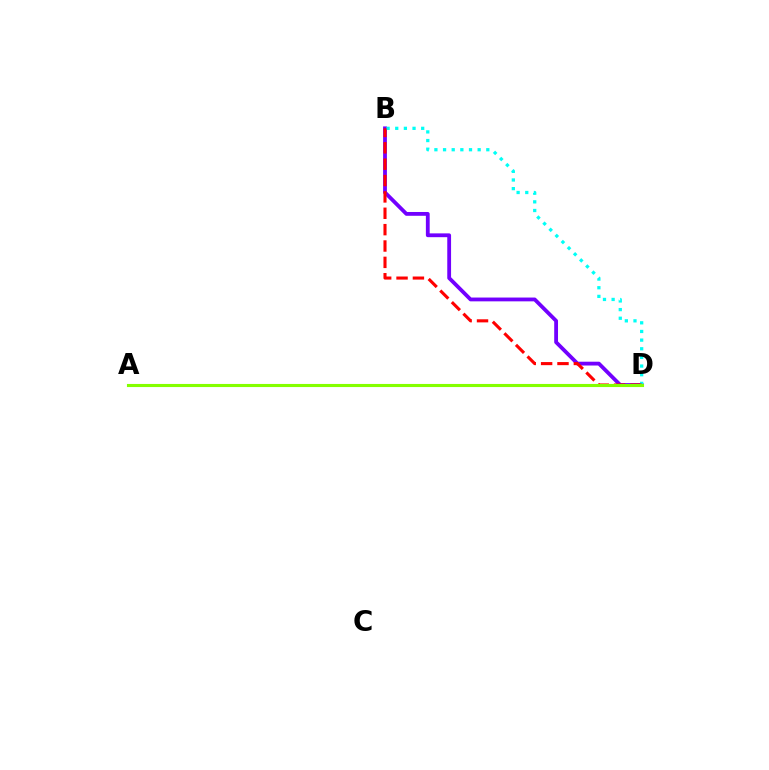{('B', 'D'): [{'color': '#7200ff', 'line_style': 'solid', 'thickness': 2.74}, {'color': '#00fff6', 'line_style': 'dotted', 'thickness': 2.35}, {'color': '#ff0000', 'line_style': 'dashed', 'thickness': 2.22}], ('A', 'D'): [{'color': '#84ff00', 'line_style': 'solid', 'thickness': 2.23}]}